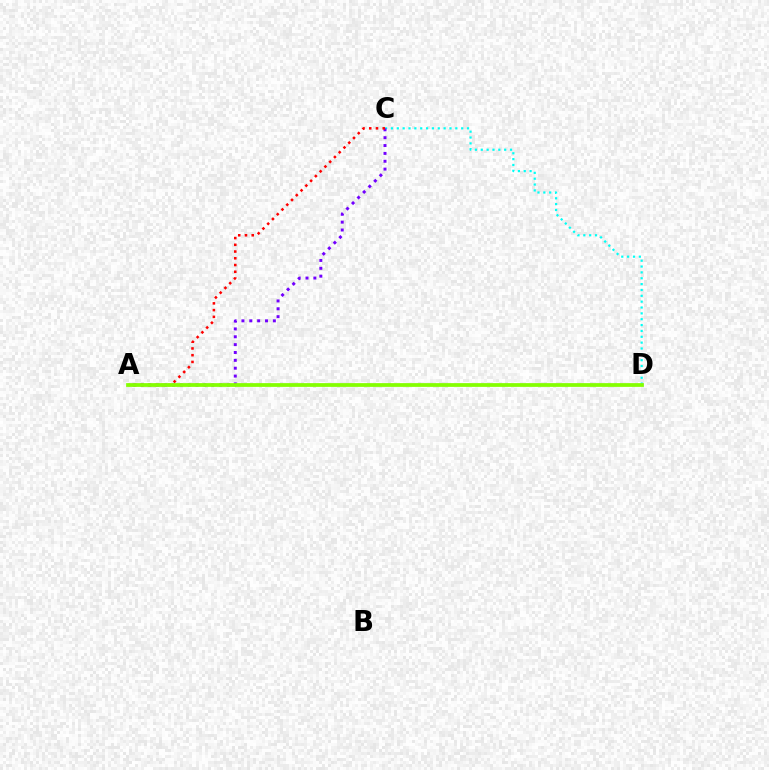{('C', 'D'): [{'color': '#00fff6', 'line_style': 'dotted', 'thickness': 1.59}], ('A', 'C'): [{'color': '#7200ff', 'line_style': 'dotted', 'thickness': 2.14}, {'color': '#ff0000', 'line_style': 'dotted', 'thickness': 1.83}], ('A', 'D'): [{'color': '#84ff00', 'line_style': 'solid', 'thickness': 2.7}]}